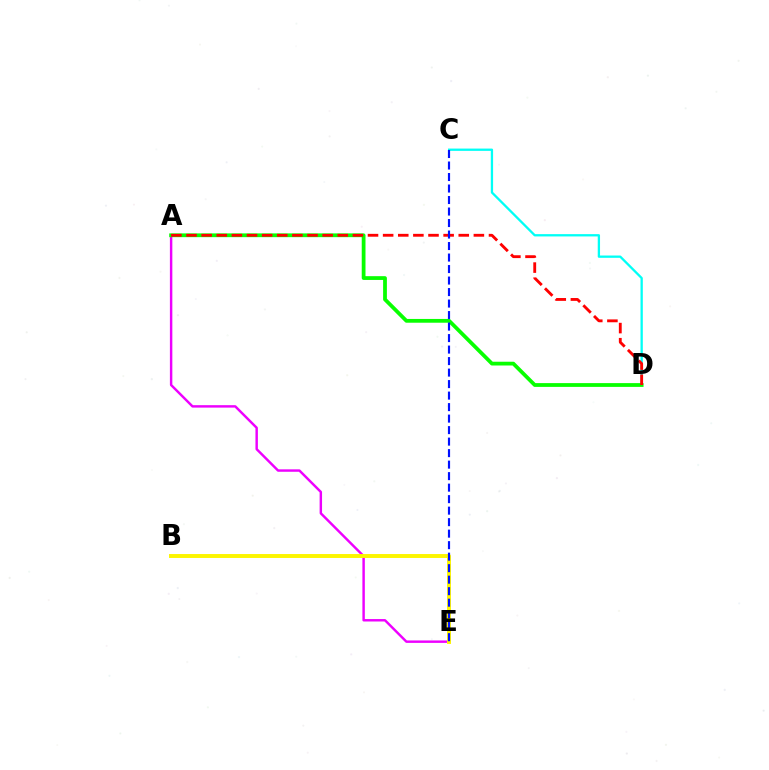{('C', 'D'): [{'color': '#00fff6', 'line_style': 'solid', 'thickness': 1.66}], ('A', 'E'): [{'color': '#ee00ff', 'line_style': 'solid', 'thickness': 1.76}], ('B', 'E'): [{'color': '#fcf500', 'line_style': 'solid', 'thickness': 2.83}], ('A', 'D'): [{'color': '#08ff00', 'line_style': 'solid', 'thickness': 2.72}, {'color': '#ff0000', 'line_style': 'dashed', 'thickness': 2.05}], ('C', 'E'): [{'color': '#0010ff', 'line_style': 'dashed', 'thickness': 1.56}]}